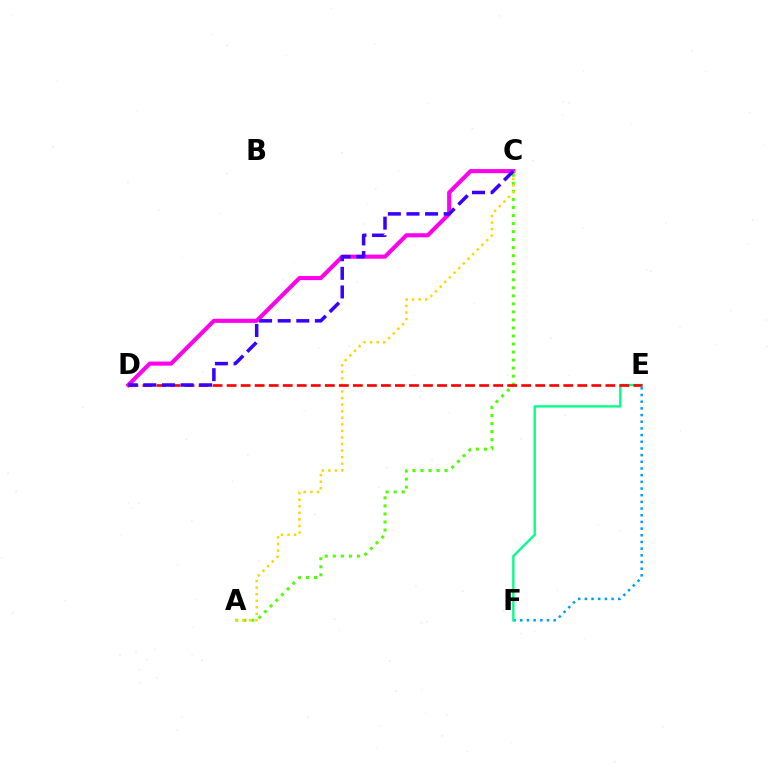{('E', 'F'): [{'color': '#009eff', 'line_style': 'dotted', 'thickness': 1.81}, {'color': '#00ff86', 'line_style': 'solid', 'thickness': 1.68}], ('C', 'D'): [{'color': '#ff00ed', 'line_style': 'solid', 'thickness': 2.94}, {'color': '#3700ff', 'line_style': 'dashed', 'thickness': 2.53}], ('A', 'C'): [{'color': '#4fff00', 'line_style': 'dotted', 'thickness': 2.18}, {'color': '#ffd500', 'line_style': 'dotted', 'thickness': 1.78}], ('D', 'E'): [{'color': '#ff0000', 'line_style': 'dashed', 'thickness': 1.91}]}